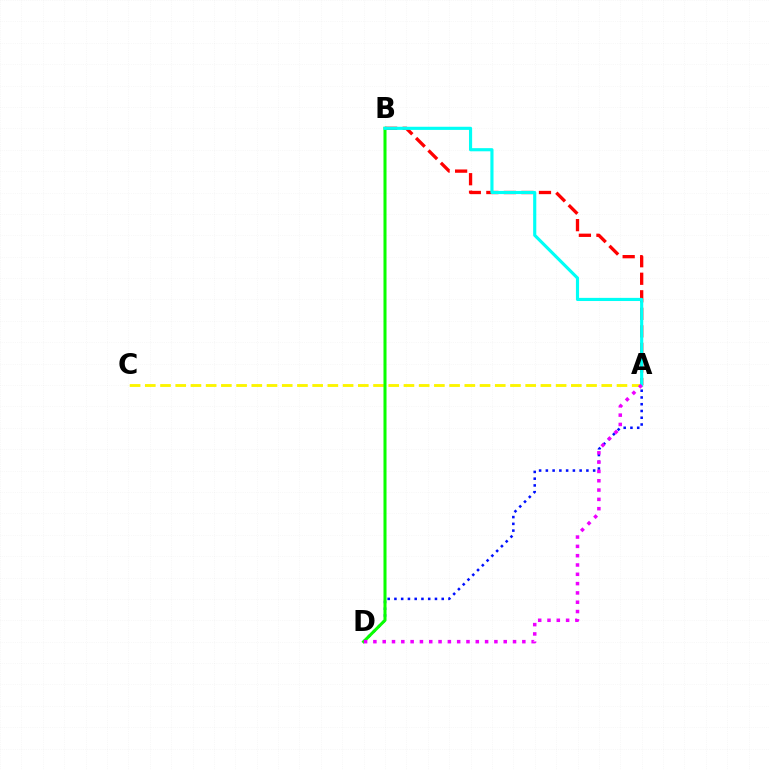{('A', 'B'): [{'color': '#ff0000', 'line_style': 'dashed', 'thickness': 2.38}, {'color': '#00fff6', 'line_style': 'solid', 'thickness': 2.26}], ('A', 'C'): [{'color': '#fcf500', 'line_style': 'dashed', 'thickness': 2.07}], ('A', 'D'): [{'color': '#0010ff', 'line_style': 'dotted', 'thickness': 1.84}, {'color': '#ee00ff', 'line_style': 'dotted', 'thickness': 2.53}], ('B', 'D'): [{'color': '#08ff00', 'line_style': 'solid', 'thickness': 2.19}]}